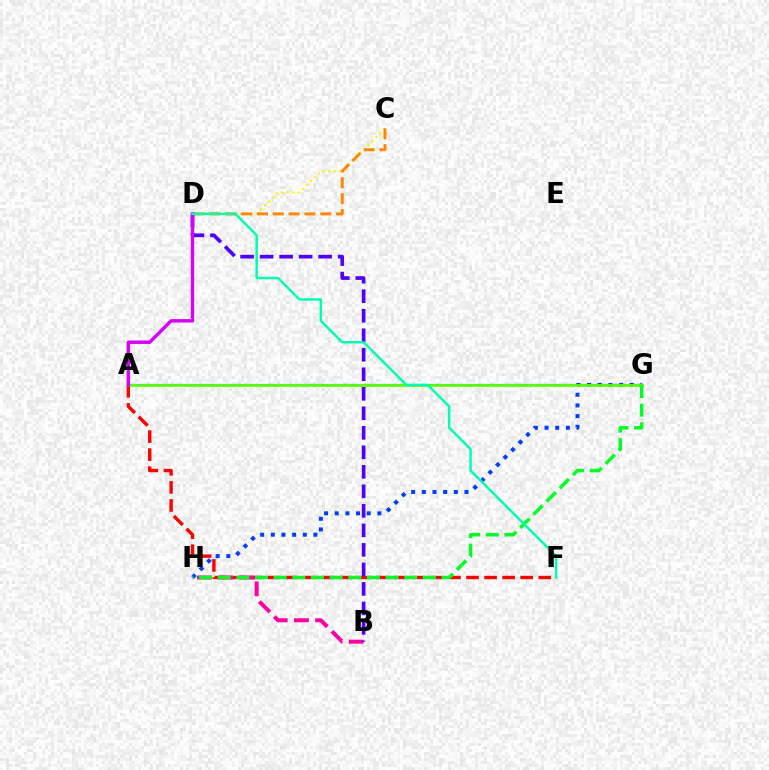{('A', 'F'): [{'color': '#ff0000', 'line_style': 'dashed', 'thickness': 2.45}], ('B', 'H'): [{'color': '#ff00a0', 'line_style': 'dashed', 'thickness': 2.88}], ('A', 'G'): [{'color': '#00c7ff', 'line_style': 'solid', 'thickness': 1.61}, {'color': '#66ff00', 'line_style': 'solid', 'thickness': 1.93}], ('G', 'H'): [{'color': '#003fff', 'line_style': 'dotted', 'thickness': 2.9}, {'color': '#00ff27', 'line_style': 'dashed', 'thickness': 2.53}], ('C', 'D'): [{'color': '#eeff00', 'line_style': 'dotted', 'thickness': 1.52}, {'color': '#ff8800', 'line_style': 'dashed', 'thickness': 2.15}], ('B', 'D'): [{'color': '#4f00ff', 'line_style': 'dashed', 'thickness': 2.65}], ('A', 'D'): [{'color': '#d600ff', 'line_style': 'solid', 'thickness': 2.48}], ('D', 'F'): [{'color': '#00ffaf', 'line_style': 'solid', 'thickness': 1.76}]}